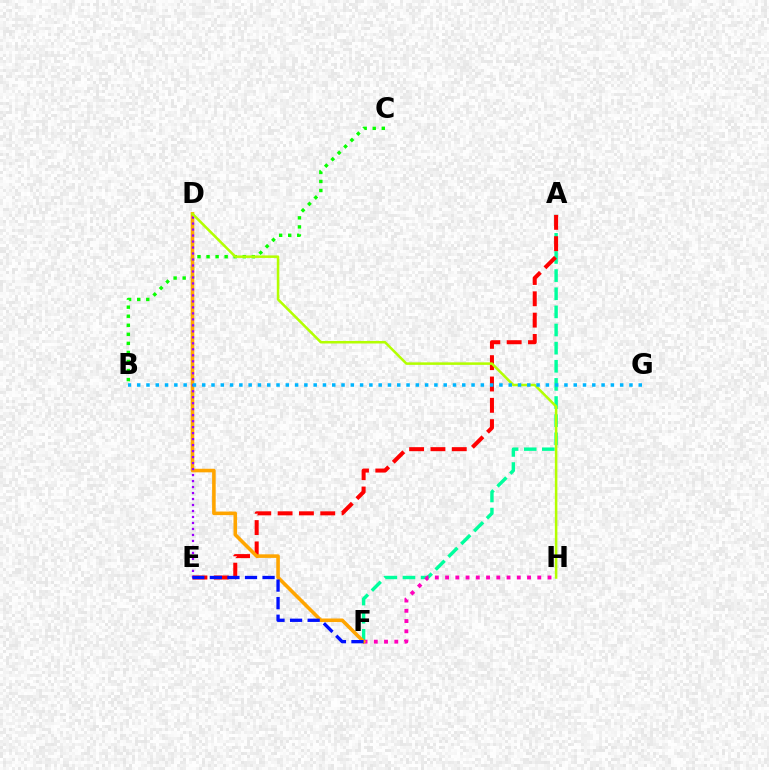{('A', 'F'): [{'color': '#00ff9d', 'line_style': 'dashed', 'thickness': 2.46}], ('F', 'H'): [{'color': '#ff00bd', 'line_style': 'dotted', 'thickness': 2.78}], ('B', 'C'): [{'color': '#08ff00', 'line_style': 'dotted', 'thickness': 2.46}], ('A', 'E'): [{'color': '#ff0000', 'line_style': 'dashed', 'thickness': 2.9}], ('D', 'F'): [{'color': '#ffa500', 'line_style': 'solid', 'thickness': 2.58}], ('D', 'E'): [{'color': '#9b00ff', 'line_style': 'dotted', 'thickness': 1.63}], ('D', 'H'): [{'color': '#b3ff00', 'line_style': 'solid', 'thickness': 1.82}], ('E', 'F'): [{'color': '#0010ff', 'line_style': 'dashed', 'thickness': 2.39}], ('B', 'G'): [{'color': '#00b5ff', 'line_style': 'dotted', 'thickness': 2.52}]}